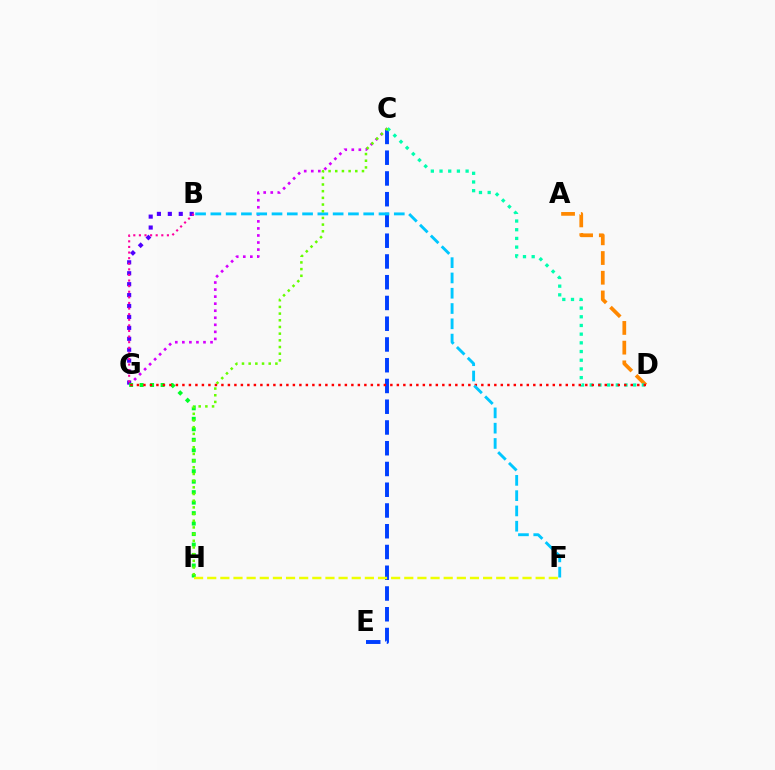{('C', 'G'): [{'color': '#d600ff', 'line_style': 'dotted', 'thickness': 1.92}], ('B', 'G'): [{'color': '#4f00ff', 'line_style': 'dotted', 'thickness': 2.97}, {'color': '#ff00a0', 'line_style': 'dotted', 'thickness': 1.52}], ('C', 'E'): [{'color': '#003fff', 'line_style': 'dashed', 'thickness': 2.82}], ('A', 'D'): [{'color': '#ff8800', 'line_style': 'dashed', 'thickness': 2.68}], ('C', 'D'): [{'color': '#00ffaf', 'line_style': 'dotted', 'thickness': 2.36}], ('G', 'H'): [{'color': '#00ff27', 'line_style': 'dotted', 'thickness': 2.85}], ('D', 'G'): [{'color': '#ff0000', 'line_style': 'dotted', 'thickness': 1.77}], ('B', 'F'): [{'color': '#00c7ff', 'line_style': 'dashed', 'thickness': 2.08}], ('C', 'H'): [{'color': '#66ff00', 'line_style': 'dotted', 'thickness': 1.82}], ('F', 'H'): [{'color': '#eeff00', 'line_style': 'dashed', 'thickness': 1.78}]}